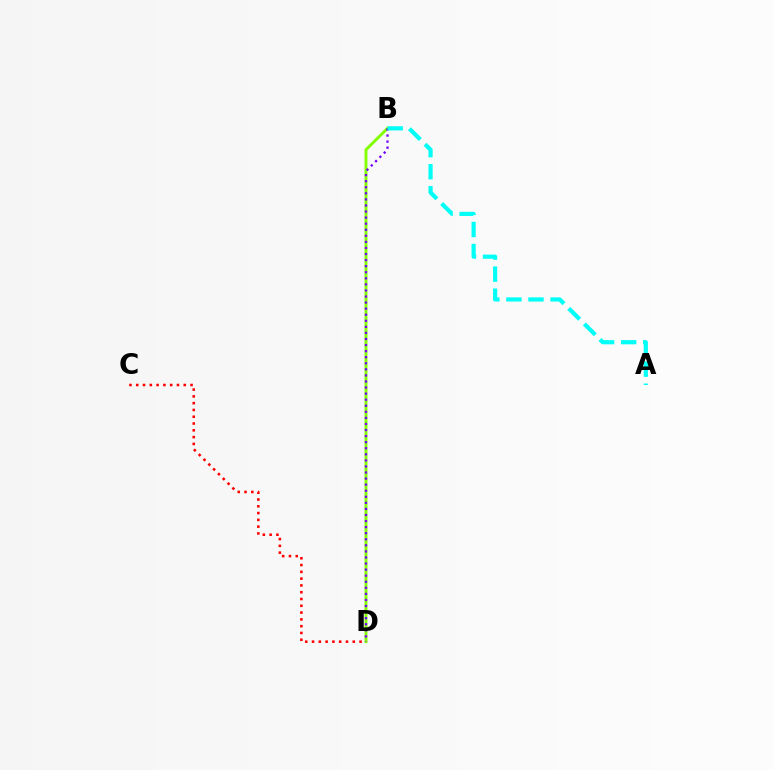{('B', 'D'): [{'color': '#84ff00', 'line_style': 'solid', 'thickness': 2.11}, {'color': '#7200ff', 'line_style': 'dotted', 'thickness': 1.65}], ('C', 'D'): [{'color': '#ff0000', 'line_style': 'dotted', 'thickness': 1.84}], ('A', 'B'): [{'color': '#00fff6', 'line_style': 'dashed', 'thickness': 3.0}]}